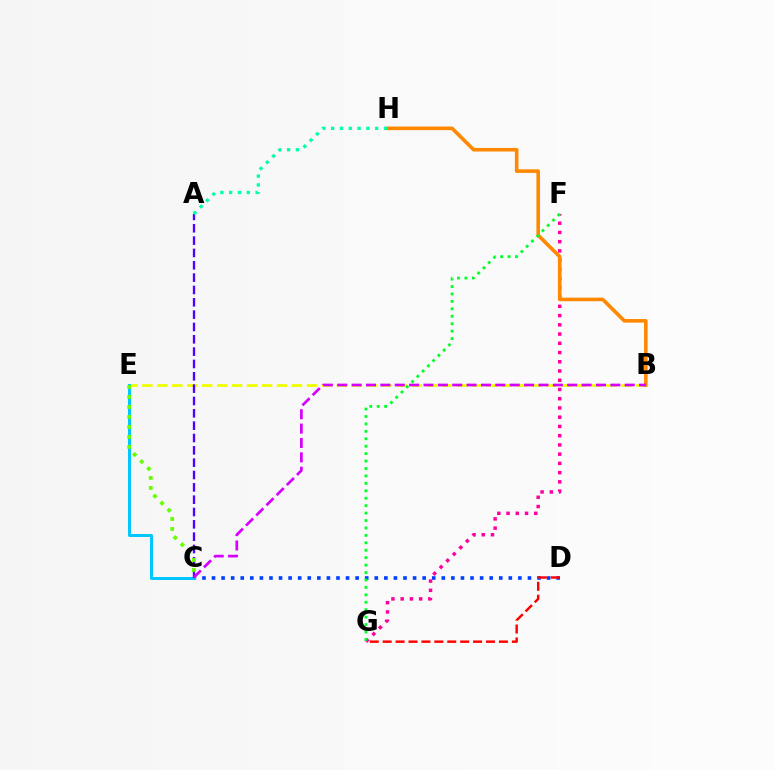{('B', 'E'): [{'color': '#eeff00', 'line_style': 'dashed', 'thickness': 2.03}], ('C', 'D'): [{'color': '#003fff', 'line_style': 'dotted', 'thickness': 2.6}], ('D', 'G'): [{'color': '#ff0000', 'line_style': 'dashed', 'thickness': 1.76}], ('C', 'E'): [{'color': '#00c7ff', 'line_style': 'solid', 'thickness': 2.15}, {'color': '#66ff00', 'line_style': 'dotted', 'thickness': 2.72}], ('F', 'G'): [{'color': '#ff00a0', 'line_style': 'dotted', 'thickness': 2.51}, {'color': '#00ff27', 'line_style': 'dotted', 'thickness': 2.02}], ('B', 'H'): [{'color': '#ff8800', 'line_style': 'solid', 'thickness': 2.59}], ('A', 'C'): [{'color': '#4f00ff', 'line_style': 'dashed', 'thickness': 1.68}], ('A', 'H'): [{'color': '#00ffaf', 'line_style': 'dotted', 'thickness': 2.39}], ('B', 'C'): [{'color': '#d600ff', 'line_style': 'dashed', 'thickness': 1.95}]}